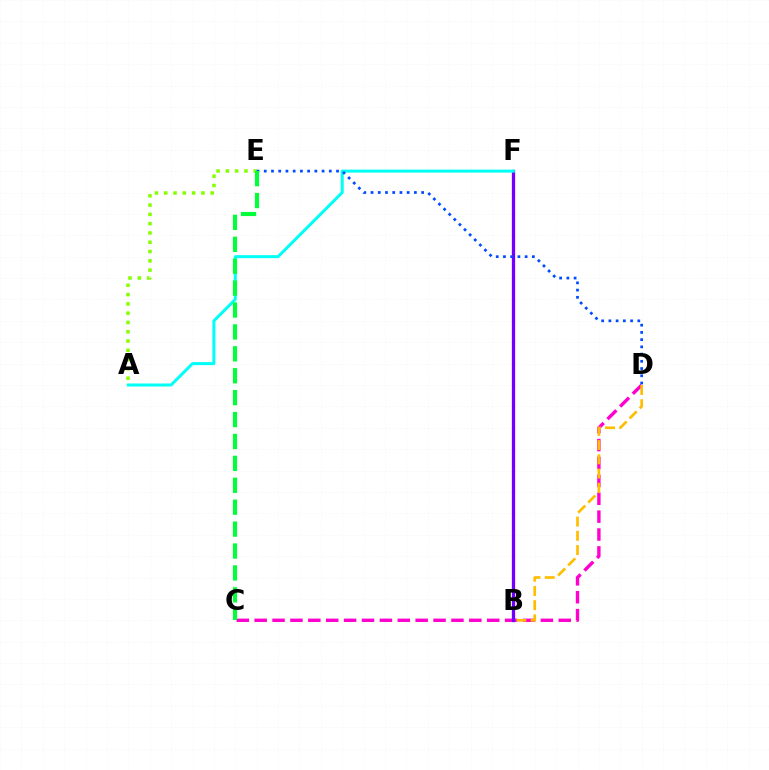{('C', 'D'): [{'color': '#ff00cf', 'line_style': 'dashed', 'thickness': 2.43}], ('B', 'F'): [{'color': '#ff0000', 'line_style': 'dotted', 'thickness': 2.03}, {'color': '#7200ff', 'line_style': 'solid', 'thickness': 2.37}], ('A', 'E'): [{'color': '#84ff00', 'line_style': 'dotted', 'thickness': 2.52}], ('A', 'F'): [{'color': '#00fff6', 'line_style': 'solid', 'thickness': 2.16}], ('B', 'D'): [{'color': '#ffbd00', 'line_style': 'dashed', 'thickness': 1.93}], ('D', 'E'): [{'color': '#004bff', 'line_style': 'dotted', 'thickness': 1.96}], ('C', 'E'): [{'color': '#00ff39', 'line_style': 'dashed', 'thickness': 2.98}]}